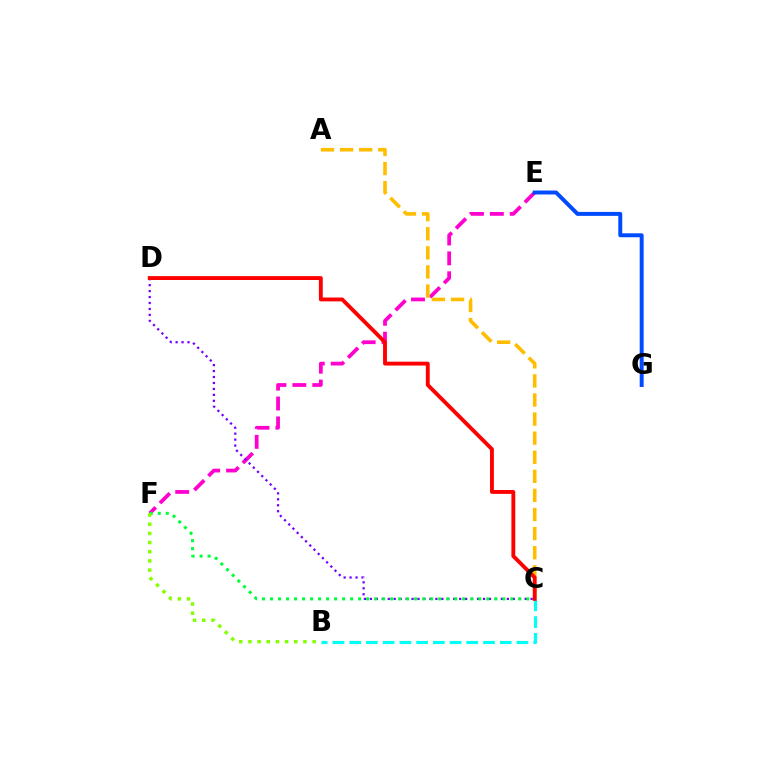{('E', 'F'): [{'color': '#ff00cf', 'line_style': 'dashed', 'thickness': 2.7}], ('B', 'C'): [{'color': '#00fff6', 'line_style': 'dashed', 'thickness': 2.27}], ('C', 'D'): [{'color': '#7200ff', 'line_style': 'dotted', 'thickness': 1.62}, {'color': '#ff0000', 'line_style': 'solid', 'thickness': 2.79}], ('C', 'F'): [{'color': '#00ff39', 'line_style': 'dotted', 'thickness': 2.18}], ('A', 'C'): [{'color': '#ffbd00', 'line_style': 'dashed', 'thickness': 2.59}], ('E', 'G'): [{'color': '#004bff', 'line_style': 'solid', 'thickness': 2.84}], ('B', 'F'): [{'color': '#84ff00', 'line_style': 'dotted', 'thickness': 2.49}]}